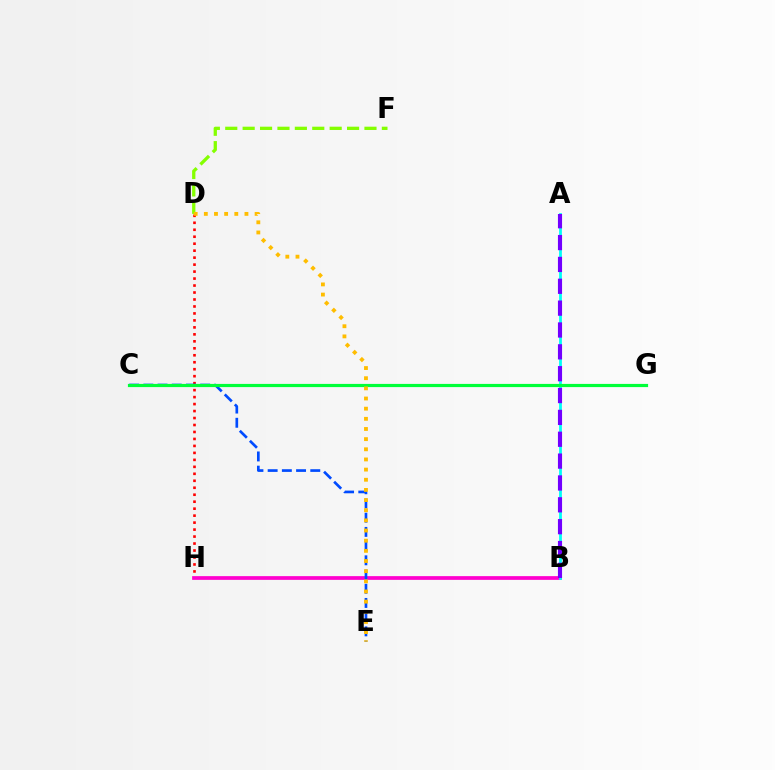{('D', 'H'): [{'color': '#ff0000', 'line_style': 'dotted', 'thickness': 1.89}], ('B', 'H'): [{'color': '#ff00cf', 'line_style': 'solid', 'thickness': 2.68}], ('A', 'B'): [{'color': '#00fff6', 'line_style': 'solid', 'thickness': 2.01}, {'color': '#7200ff', 'line_style': 'dashed', 'thickness': 2.97}], ('D', 'F'): [{'color': '#84ff00', 'line_style': 'dashed', 'thickness': 2.36}], ('C', 'E'): [{'color': '#004bff', 'line_style': 'dashed', 'thickness': 1.93}], ('C', 'G'): [{'color': '#00ff39', 'line_style': 'solid', 'thickness': 2.3}], ('D', 'E'): [{'color': '#ffbd00', 'line_style': 'dotted', 'thickness': 2.76}]}